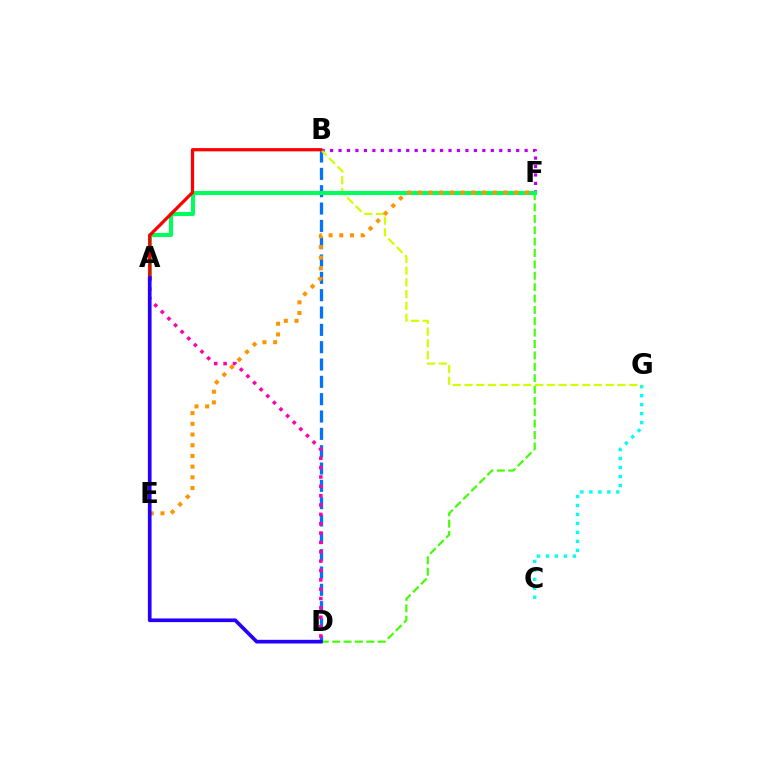{('B', 'F'): [{'color': '#b900ff', 'line_style': 'dotted', 'thickness': 2.3}], ('C', 'G'): [{'color': '#00fff6', 'line_style': 'dotted', 'thickness': 2.44}], ('B', 'D'): [{'color': '#0074ff', 'line_style': 'dashed', 'thickness': 2.35}], ('D', 'F'): [{'color': '#3dff00', 'line_style': 'dashed', 'thickness': 1.55}], ('B', 'G'): [{'color': '#d1ff00', 'line_style': 'dashed', 'thickness': 1.6}], ('A', 'F'): [{'color': '#00ff5c', 'line_style': 'solid', 'thickness': 2.92}], ('A', 'D'): [{'color': '#ff00ac', 'line_style': 'dotted', 'thickness': 2.54}, {'color': '#2500ff', 'line_style': 'solid', 'thickness': 2.65}], ('E', 'F'): [{'color': '#ff9400', 'line_style': 'dotted', 'thickness': 2.91}], ('A', 'B'): [{'color': '#ff0000', 'line_style': 'solid', 'thickness': 2.33}]}